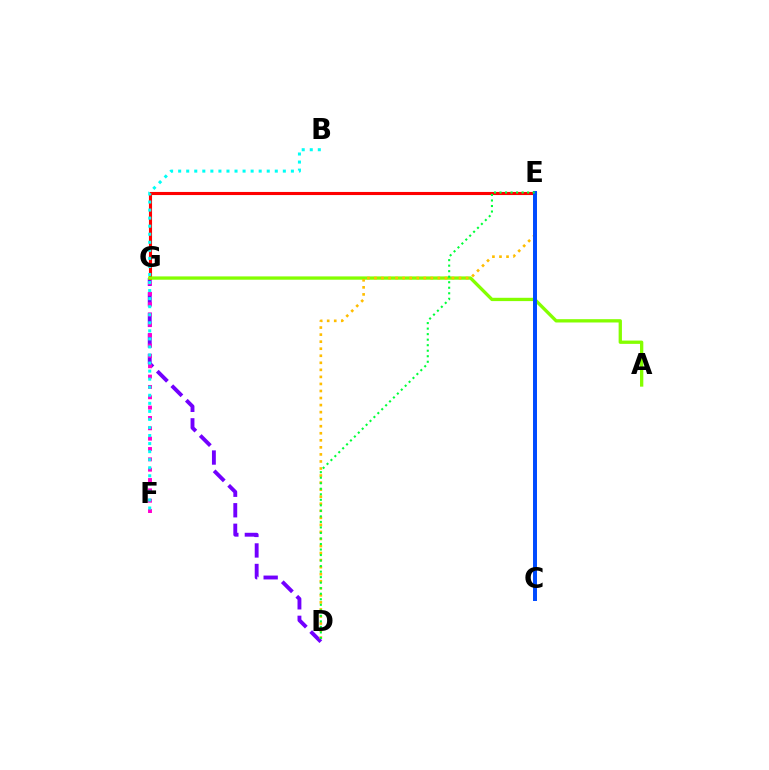{('D', 'G'): [{'color': '#7200ff', 'line_style': 'dashed', 'thickness': 2.79}], ('F', 'G'): [{'color': '#ff00cf', 'line_style': 'dotted', 'thickness': 2.81}], ('E', 'G'): [{'color': '#ff0000', 'line_style': 'solid', 'thickness': 2.24}], ('A', 'G'): [{'color': '#84ff00', 'line_style': 'solid', 'thickness': 2.38}], ('D', 'E'): [{'color': '#ffbd00', 'line_style': 'dotted', 'thickness': 1.91}, {'color': '#00ff39', 'line_style': 'dotted', 'thickness': 1.5}], ('C', 'E'): [{'color': '#004bff', 'line_style': 'solid', 'thickness': 2.86}], ('B', 'F'): [{'color': '#00fff6', 'line_style': 'dotted', 'thickness': 2.19}]}